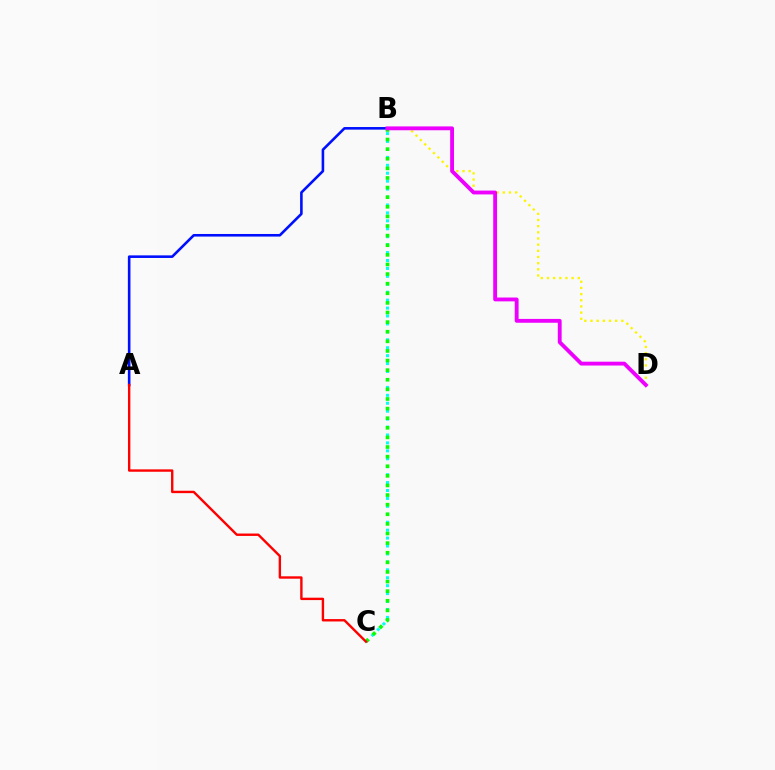{('A', 'B'): [{'color': '#0010ff', 'line_style': 'solid', 'thickness': 1.87}], ('B', 'D'): [{'color': '#fcf500', 'line_style': 'dotted', 'thickness': 1.68}, {'color': '#ee00ff', 'line_style': 'solid', 'thickness': 2.77}], ('B', 'C'): [{'color': '#00fff6', 'line_style': 'dotted', 'thickness': 2.15}, {'color': '#08ff00', 'line_style': 'dotted', 'thickness': 2.61}], ('A', 'C'): [{'color': '#ff0000', 'line_style': 'solid', 'thickness': 1.72}]}